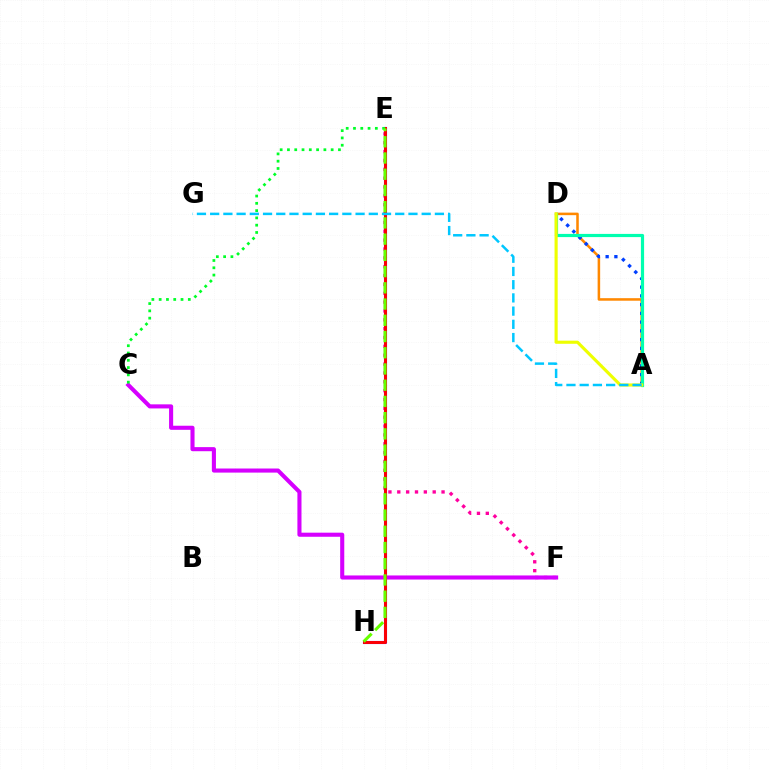{('A', 'D'): [{'color': '#ff8800', 'line_style': 'solid', 'thickness': 1.83}, {'color': '#003fff', 'line_style': 'dotted', 'thickness': 2.38}, {'color': '#00ffaf', 'line_style': 'solid', 'thickness': 2.29}, {'color': '#eeff00', 'line_style': 'solid', 'thickness': 2.26}], ('E', 'F'): [{'color': '#ff00a0', 'line_style': 'dotted', 'thickness': 2.41}], ('E', 'H'): [{'color': '#4f00ff', 'line_style': 'solid', 'thickness': 2.23}, {'color': '#ff0000', 'line_style': 'solid', 'thickness': 2.09}, {'color': '#66ff00', 'line_style': 'dashed', 'thickness': 2.2}], ('C', 'F'): [{'color': '#d600ff', 'line_style': 'solid', 'thickness': 2.94}], ('C', 'E'): [{'color': '#00ff27', 'line_style': 'dotted', 'thickness': 1.98}], ('A', 'G'): [{'color': '#00c7ff', 'line_style': 'dashed', 'thickness': 1.8}]}